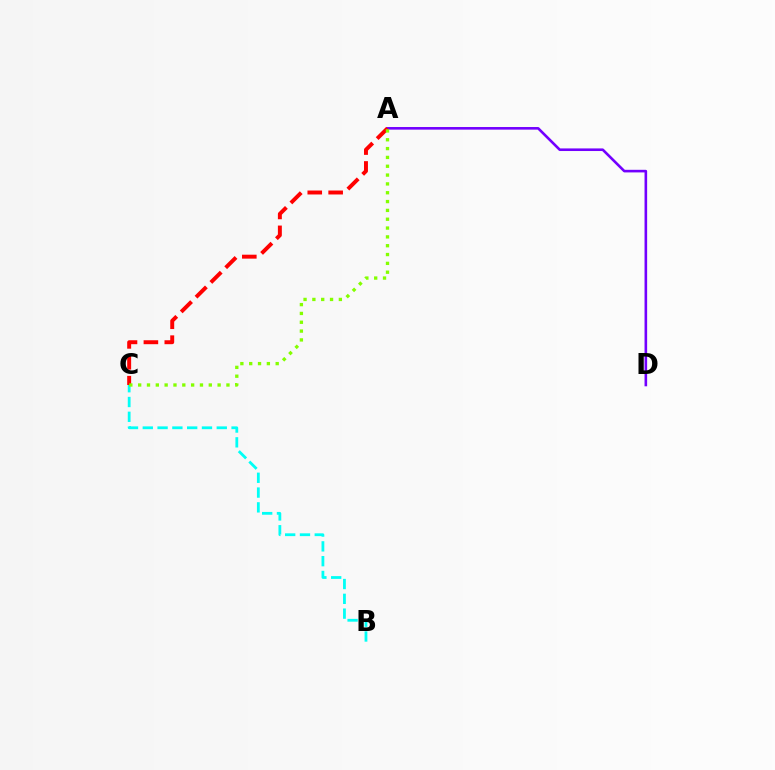{('A', 'D'): [{'color': '#7200ff', 'line_style': 'solid', 'thickness': 1.88}], ('B', 'C'): [{'color': '#00fff6', 'line_style': 'dashed', 'thickness': 2.01}], ('A', 'C'): [{'color': '#ff0000', 'line_style': 'dashed', 'thickness': 2.84}, {'color': '#84ff00', 'line_style': 'dotted', 'thickness': 2.4}]}